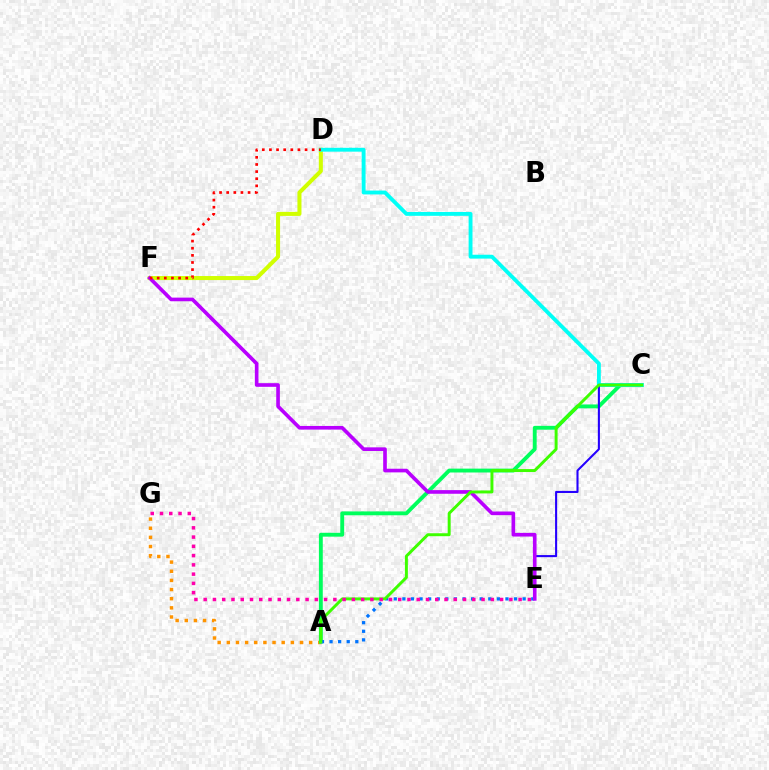{('A', 'G'): [{'color': '#ff9400', 'line_style': 'dotted', 'thickness': 2.49}], ('A', 'C'): [{'color': '#00ff5c', 'line_style': 'solid', 'thickness': 2.79}, {'color': '#3dff00', 'line_style': 'solid', 'thickness': 2.12}], ('D', 'F'): [{'color': '#d1ff00', 'line_style': 'solid', 'thickness': 2.91}, {'color': '#ff0000', 'line_style': 'dotted', 'thickness': 1.94}], ('C', 'D'): [{'color': '#00fff6', 'line_style': 'solid', 'thickness': 2.78}], ('C', 'E'): [{'color': '#2500ff', 'line_style': 'solid', 'thickness': 1.5}], ('A', 'E'): [{'color': '#0074ff', 'line_style': 'dotted', 'thickness': 2.33}], ('E', 'F'): [{'color': '#b900ff', 'line_style': 'solid', 'thickness': 2.62}], ('E', 'G'): [{'color': '#ff00ac', 'line_style': 'dotted', 'thickness': 2.52}]}